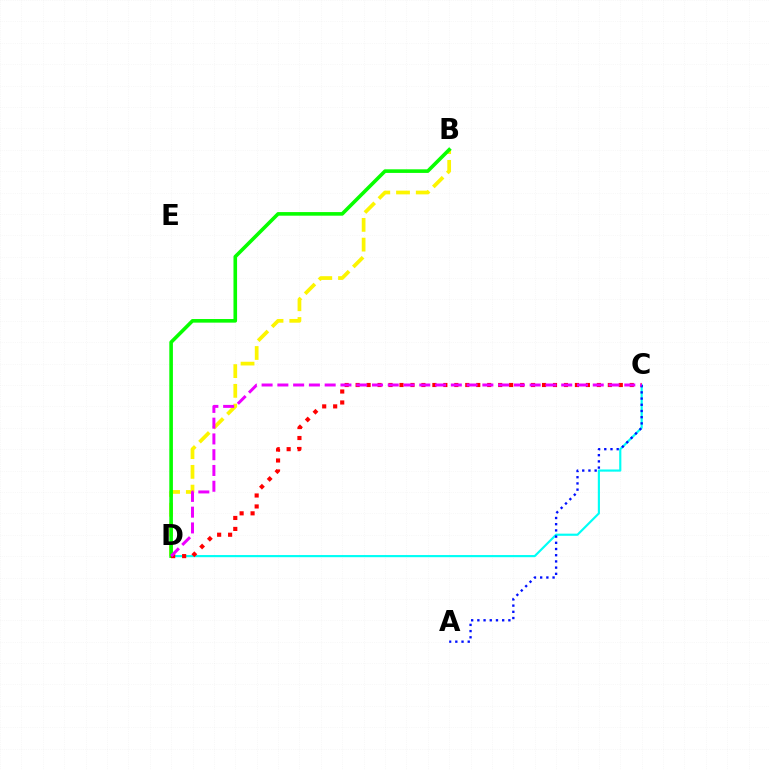{('B', 'D'): [{'color': '#fcf500', 'line_style': 'dashed', 'thickness': 2.68}, {'color': '#08ff00', 'line_style': 'solid', 'thickness': 2.6}], ('C', 'D'): [{'color': '#00fff6', 'line_style': 'solid', 'thickness': 1.56}, {'color': '#ff0000', 'line_style': 'dotted', 'thickness': 2.98}, {'color': '#ee00ff', 'line_style': 'dashed', 'thickness': 2.14}], ('A', 'C'): [{'color': '#0010ff', 'line_style': 'dotted', 'thickness': 1.69}]}